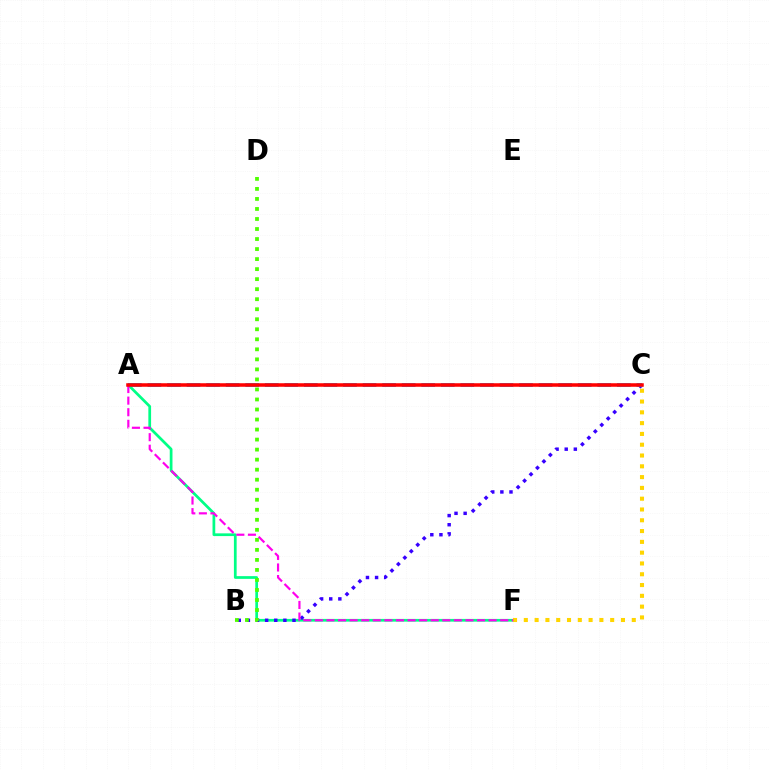{('A', 'F'): [{'color': '#00ff86', 'line_style': 'solid', 'thickness': 1.97}, {'color': '#ff00ed', 'line_style': 'dashed', 'thickness': 1.57}], ('B', 'C'): [{'color': '#3700ff', 'line_style': 'dotted', 'thickness': 2.48}], ('A', 'C'): [{'color': '#009eff', 'line_style': 'dashed', 'thickness': 2.66}, {'color': '#ff0000', 'line_style': 'solid', 'thickness': 2.54}], ('B', 'D'): [{'color': '#4fff00', 'line_style': 'dotted', 'thickness': 2.72}], ('C', 'F'): [{'color': '#ffd500', 'line_style': 'dotted', 'thickness': 2.93}]}